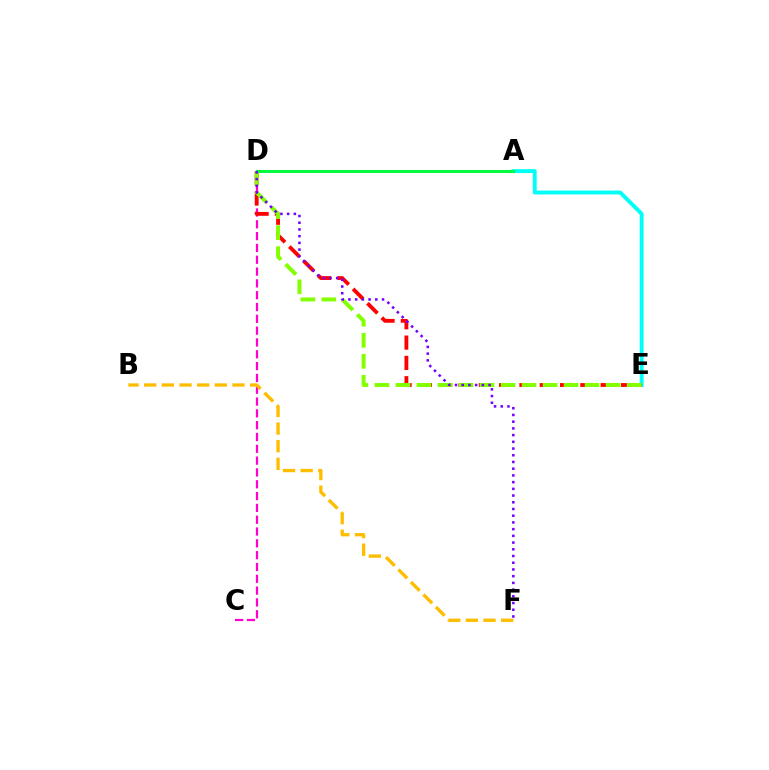{('C', 'D'): [{'color': '#ff00cf', 'line_style': 'dashed', 'thickness': 1.61}], ('A', 'E'): [{'color': '#00fff6', 'line_style': 'solid', 'thickness': 2.79}], ('B', 'F'): [{'color': '#ffbd00', 'line_style': 'dashed', 'thickness': 2.4}], ('D', 'E'): [{'color': '#ff0000', 'line_style': 'dashed', 'thickness': 2.76}, {'color': '#84ff00', 'line_style': 'dashed', 'thickness': 2.86}], ('A', 'D'): [{'color': '#004bff', 'line_style': 'solid', 'thickness': 2.01}, {'color': '#00ff39', 'line_style': 'solid', 'thickness': 2.09}], ('D', 'F'): [{'color': '#7200ff', 'line_style': 'dotted', 'thickness': 1.82}]}